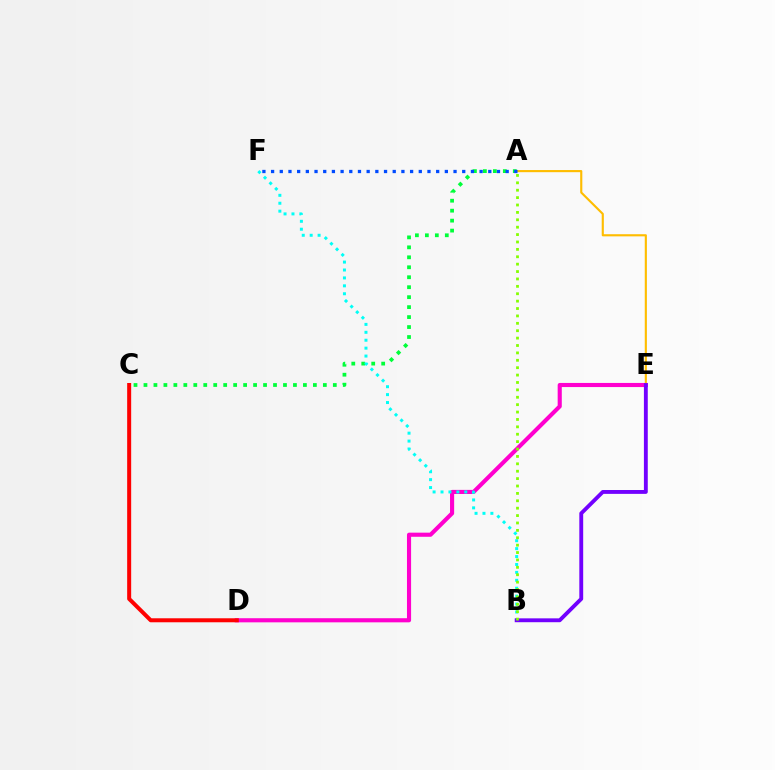{('A', 'C'): [{'color': '#00ff39', 'line_style': 'dotted', 'thickness': 2.71}], ('D', 'E'): [{'color': '#ff00cf', 'line_style': 'solid', 'thickness': 2.96}], ('A', 'E'): [{'color': '#ffbd00', 'line_style': 'solid', 'thickness': 1.54}], ('A', 'F'): [{'color': '#004bff', 'line_style': 'dotted', 'thickness': 2.36}], ('B', 'F'): [{'color': '#00fff6', 'line_style': 'dotted', 'thickness': 2.15}], ('B', 'E'): [{'color': '#7200ff', 'line_style': 'solid', 'thickness': 2.78}], ('C', 'D'): [{'color': '#ff0000', 'line_style': 'solid', 'thickness': 2.88}], ('A', 'B'): [{'color': '#84ff00', 'line_style': 'dotted', 'thickness': 2.01}]}